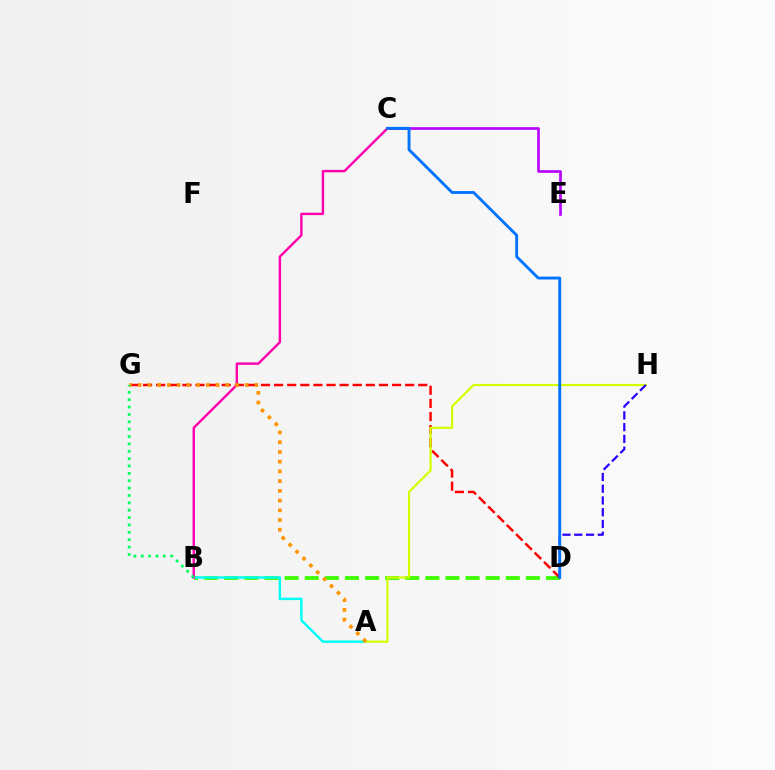{('B', 'D'): [{'color': '#3dff00', 'line_style': 'dashed', 'thickness': 2.73}], ('C', 'E'): [{'color': '#b900ff', 'line_style': 'solid', 'thickness': 1.9}], ('D', 'G'): [{'color': '#ff0000', 'line_style': 'dashed', 'thickness': 1.78}], ('A', 'B'): [{'color': '#00fff6', 'line_style': 'solid', 'thickness': 1.75}], ('B', 'C'): [{'color': '#ff00ac', 'line_style': 'solid', 'thickness': 1.74}], ('A', 'H'): [{'color': '#d1ff00', 'line_style': 'solid', 'thickness': 1.57}], ('D', 'H'): [{'color': '#2500ff', 'line_style': 'dashed', 'thickness': 1.6}], ('A', 'G'): [{'color': '#ff9400', 'line_style': 'dotted', 'thickness': 2.64}], ('C', 'D'): [{'color': '#0074ff', 'line_style': 'solid', 'thickness': 2.07}], ('B', 'G'): [{'color': '#00ff5c', 'line_style': 'dotted', 'thickness': 2.0}]}